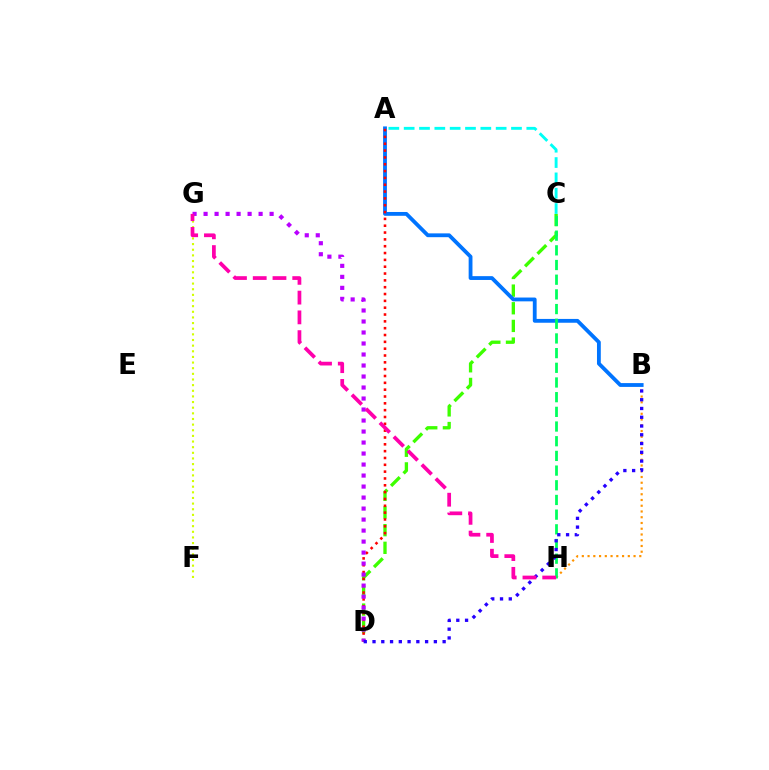{('B', 'H'): [{'color': '#ff9400', 'line_style': 'dotted', 'thickness': 1.56}], ('C', 'D'): [{'color': '#3dff00', 'line_style': 'dashed', 'thickness': 2.4}], ('A', 'B'): [{'color': '#0074ff', 'line_style': 'solid', 'thickness': 2.75}], ('A', 'D'): [{'color': '#ff0000', 'line_style': 'dotted', 'thickness': 1.86}], ('F', 'G'): [{'color': '#d1ff00', 'line_style': 'dotted', 'thickness': 1.53}], ('C', 'H'): [{'color': '#00ff5c', 'line_style': 'dashed', 'thickness': 1.99}], ('D', 'G'): [{'color': '#b900ff', 'line_style': 'dotted', 'thickness': 2.99}], ('B', 'D'): [{'color': '#2500ff', 'line_style': 'dotted', 'thickness': 2.38}], ('G', 'H'): [{'color': '#ff00ac', 'line_style': 'dashed', 'thickness': 2.68}], ('A', 'C'): [{'color': '#00fff6', 'line_style': 'dashed', 'thickness': 2.08}]}